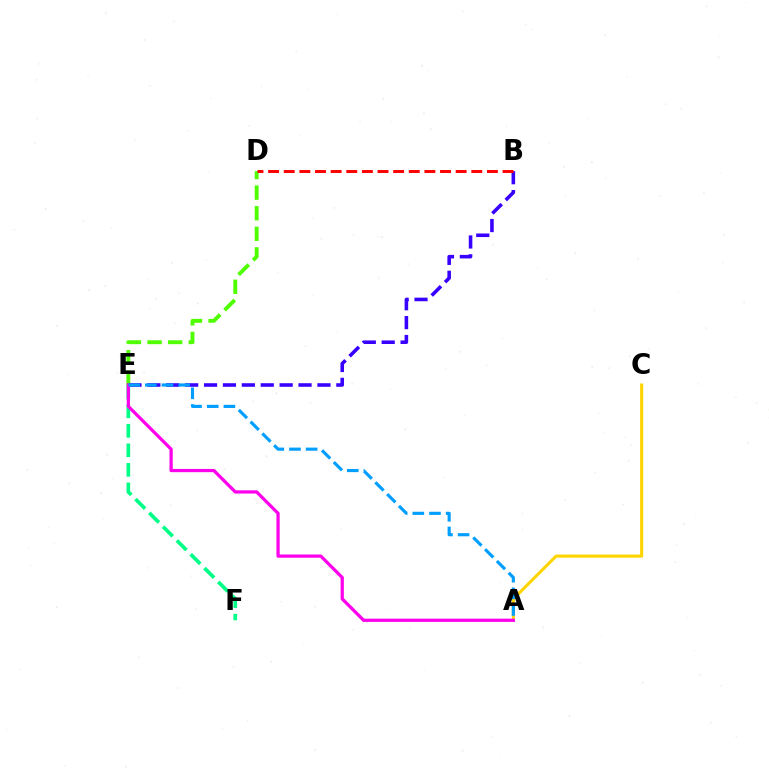{('D', 'E'): [{'color': '#4fff00', 'line_style': 'dashed', 'thickness': 2.8}], ('B', 'E'): [{'color': '#3700ff', 'line_style': 'dashed', 'thickness': 2.57}], ('E', 'F'): [{'color': '#00ff86', 'line_style': 'dashed', 'thickness': 2.65}], ('A', 'C'): [{'color': '#ffd500', 'line_style': 'solid', 'thickness': 2.22}], ('A', 'E'): [{'color': '#ff00ed', 'line_style': 'solid', 'thickness': 2.34}, {'color': '#009eff', 'line_style': 'dashed', 'thickness': 2.26}], ('B', 'D'): [{'color': '#ff0000', 'line_style': 'dashed', 'thickness': 2.12}]}